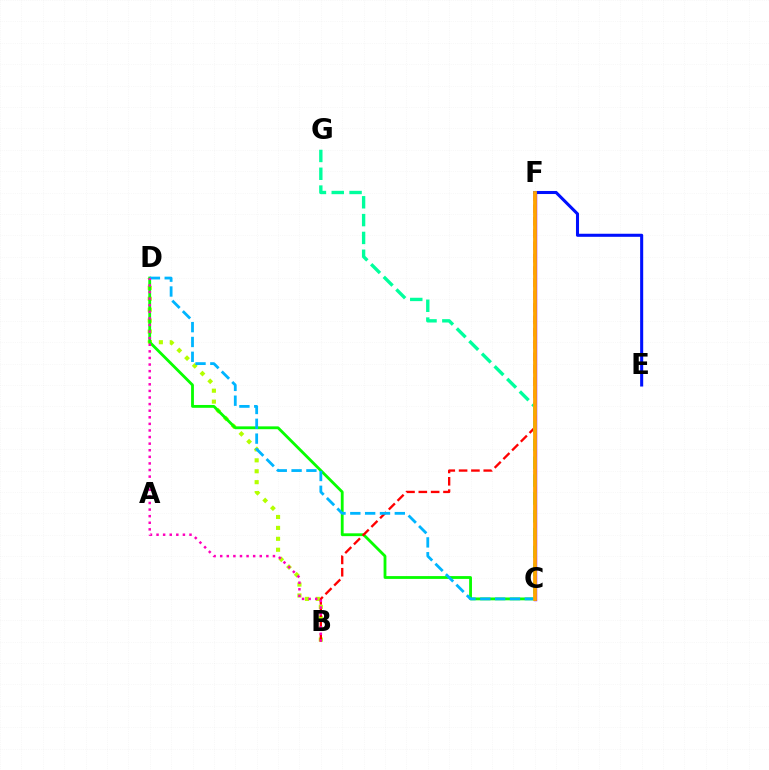{('B', 'D'): [{'color': '#b3ff00', 'line_style': 'dotted', 'thickness': 2.97}, {'color': '#ff00bd', 'line_style': 'dotted', 'thickness': 1.79}], ('C', 'F'): [{'color': '#9b00ff', 'line_style': 'solid', 'thickness': 2.47}, {'color': '#ffa500', 'line_style': 'solid', 'thickness': 2.71}], ('C', 'D'): [{'color': '#08ff00', 'line_style': 'solid', 'thickness': 2.03}, {'color': '#00b5ff', 'line_style': 'dashed', 'thickness': 2.01}], ('B', 'F'): [{'color': '#ff0000', 'line_style': 'dashed', 'thickness': 1.68}], ('C', 'G'): [{'color': '#00ff9d', 'line_style': 'dashed', 'thickness': 2.42}], ('E', 'F'): [{'color': '#0010ff', 'line_style': 'solid', 'thickness': 2.2}]}